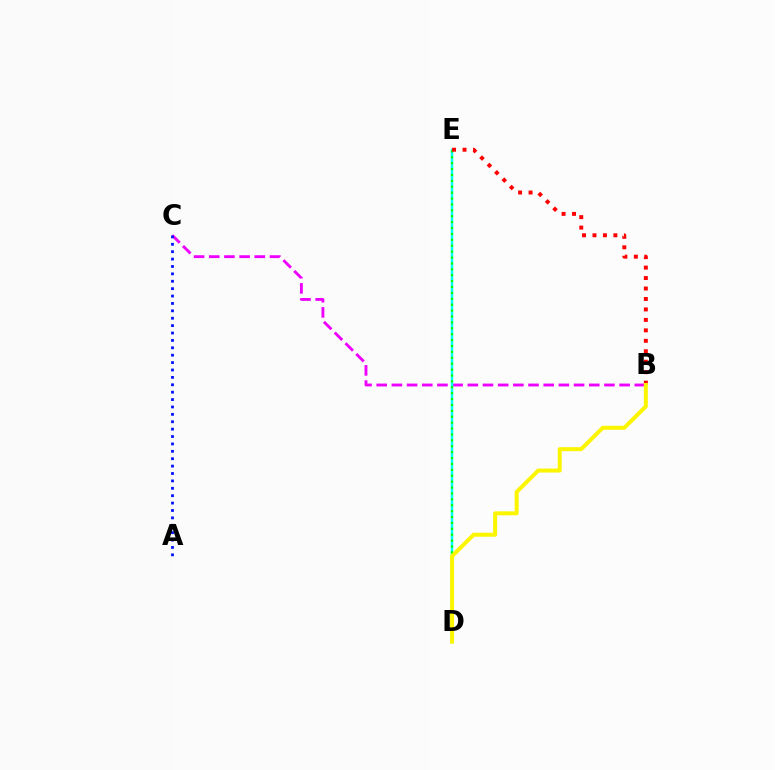{('B', 'C'): [{'color': '#ee00ff', 'line_style': 'dashed', 'thickness': 2.06}], ('D', 'E'): [{'color': '#00fff6', 'line_style': 'solid', 'thickness': 1.78}, {'color': '#08ff00', 'line_style': 'dotted', 'thickness': 1.6}], ('A', 'C'): [{'color': '#0010ff', 'line_style': 'dotted', 'thickness': 2.01}], ('B', 'E'): [{'color': '#ff0000', 'line_style': 'dotted', 'thickness': 2.84}], ('B', 'D'): [{'color': '#fcf500', 'line_style': 'solid', 'thickness': 2.88}]}